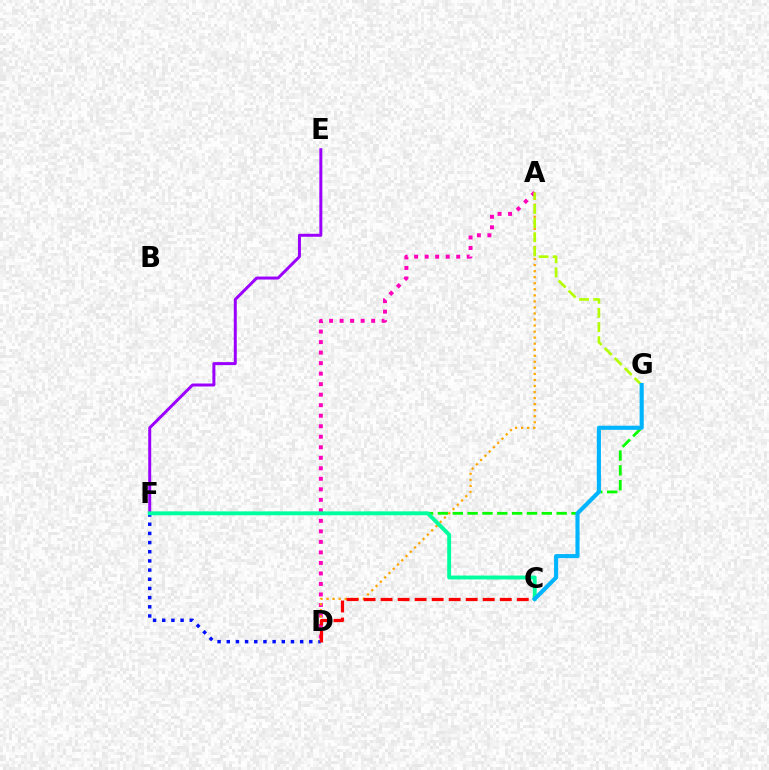{('F', 'G'): [{'color': '#08ff00', 'line_style': 'dashed', 'thickness': 2.02}], ('A', 'D'): [{'color': '#ff00bd', 'line_style': 'dotted', 'thickness': 2.86}, {'color': '#ffa500', 'line_style': 'dotted', 'thickness': 1.64}], ('D', 'F'): [{'color': '#0010ff', 'line_style': 'dotted', 'thickness': 2.49}], ('A', 'G'): [{'color': '#b3ff00', 'line_style': 'dashed', 'thickness': 1.92}], ('E', 'F'): [{'color': '#9b00ff', 'line_style': 'solid', 'thickness': 2.15}], ('C', 'D'): [{'color': '#ff0000', 'line_style': 'dashed', 'thickness': 2.31}], ('C', 'F'): [{'color': '#00ff9d', 'line_style': 'solid', 'thickness': 2.8}], ('C', 'G'): [{'color': '#00b5ff', 'line_style': 'solid', 'thickness': 2.96}]}